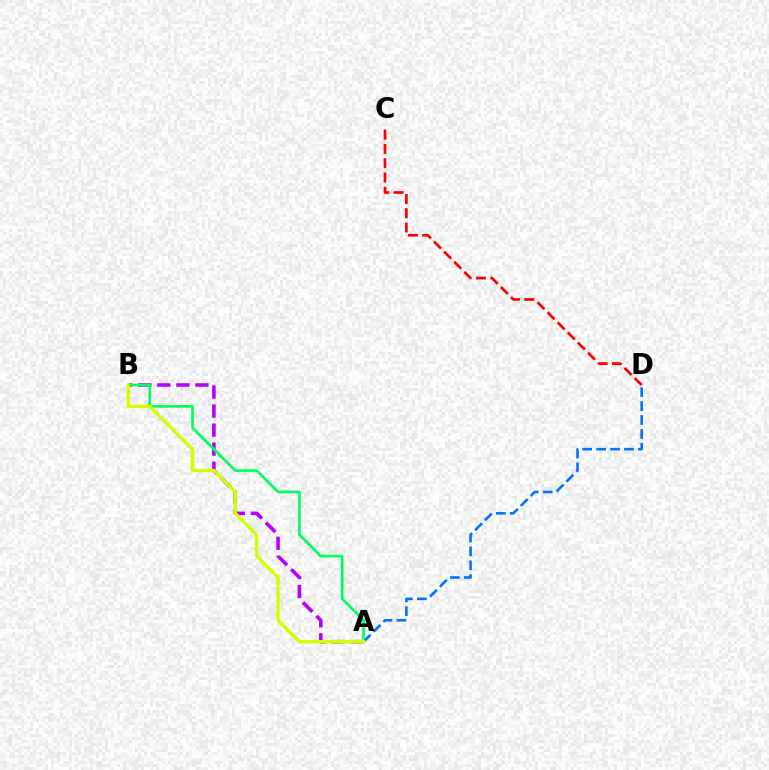{('A', 'B'): [{'color': '#b900ff', 'line_style': 'dashed', 'thickness': 2.59}, {'color': '#00ff5c', 'line_style': 'solid', 'thickness': 1.91}, {'color': '#d1ff00', 'line_style': 'solid', 'thickness': 2.43}], ('A', 'D'): [{'color': '#0074ff', 'line_style': 'dashed', 'thickness': 1.89}], ('C', 'D'): [{'color': '#ff0000', 'line_style': 'dashed', 'thickness': 1.94}]}